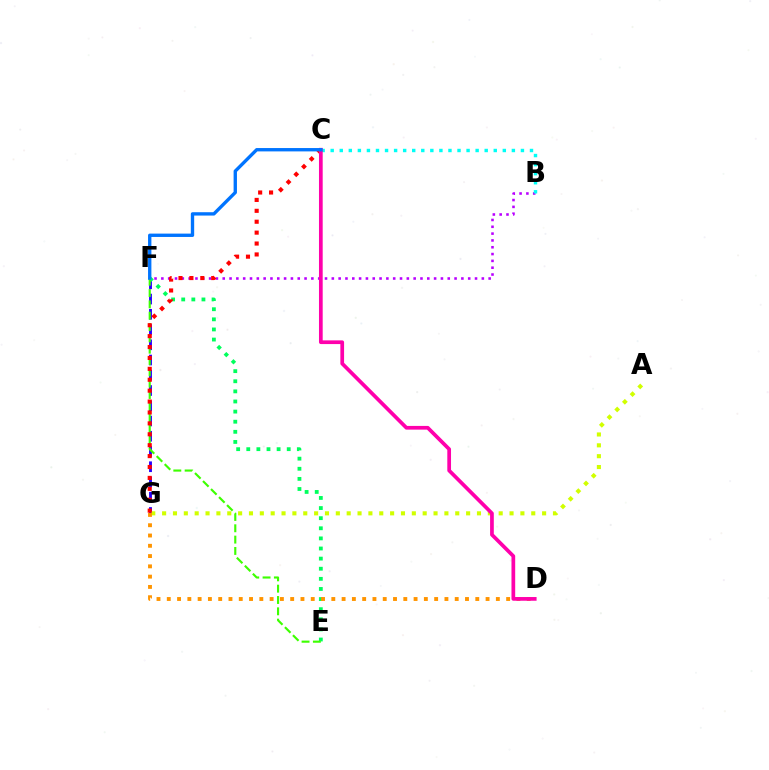{('B', 'F'): [{'color': '#b900ff', 'line_style': 'dotted', 'thickness': 1.85}], ('F', 'G'): [{'color': '#2500ff', 'line_style': 'dashed', 'thickness': 2.07}], ('E', 'F'): [{'color': '#00ff5c', 'line_style': 'dotted', 'thickness': 2.75}, {'color': '#3dff00', 'line_style': 'dashed', 'thickness': 1.54}], ('A', 'G'): [{'color': '#d1ff00', 'line_style': 'dotted', 'thickness': 2.95}], ('D', 'G'): [{'color': '#ff9400', 'line_style': 'dotted', 'thickness': 2.79}], ('B', 'C'): [{'color': '#00fff6', 'line_style': 'dotted', 'thickness': 2.46}], ('C', 'G'): [{'color': '#ff0000', 'line_style': 'dotted', 'thickness': 2.96}], ('C', 'D'): [{'color': '#ff00ac', 'line_style': 'solid', 'thickness': 2.67}], ('C', 'F'): [{'color': '#0074ff', 'line_style': 'solid', 'thickness': 2.41}]}